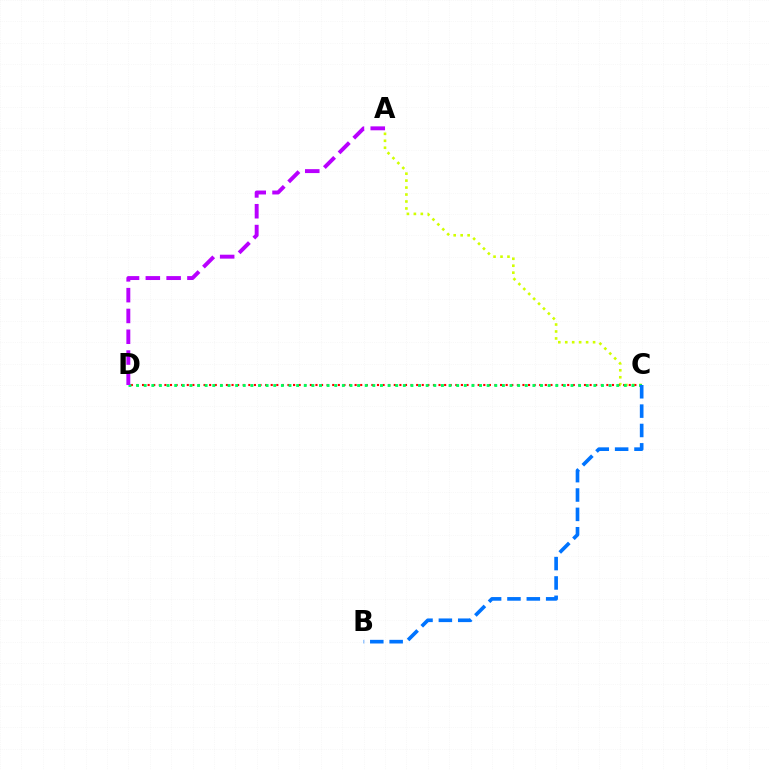{('A', 'C'): [{'color': '#d1ff00', 'line_style': 'dotted', 'thickness': 1.89}], ('C', 'D'): [{'color': '#ff0000', 'line_style': 'dotted', 'thickness': 1.52}, {'color': '#00ff5c', 'line_style': 'dotted', 'thickness': 2.07}], ('A', 'D'): [{'color': '#b900ff', 'line_style': 'dashed', 'thickness': 2.83}], ('B', 'C'): [{'color': '#0074ff', 'line_style': 'dashed', 'thickness': 2.63}]}